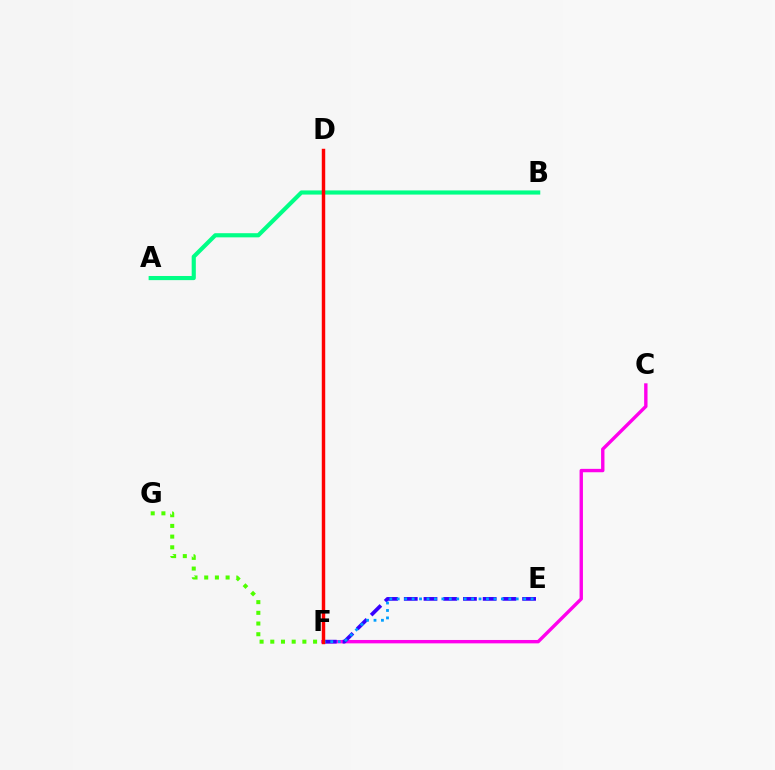{('A', 'B'): [{'color': '#00ff86', 'line_style': 'solid', 'thickness': 2.99}], ('F', 'G'): [{'color': '#4fff00', 'line_style': 'dotted', 'thickness': 2.91}], ('C', 'F'): [{'color': '#ff00ed', 'line_style': 'solid', 'thickness': 2.44}], ('E', 'F'): [{'color': '#3700ff', 'line_style': 'dashed', 'thickness': 2.68}, {'color': '#009eff', 'line_style': 'dotted', 'thickness': 2.02}], ('D', 'F'): [{'color': '#ffd500', 'line_style': 'dotted', 'thickness': 2.15}, {'color': '#ff0000', 'line_style': 'solid', 'thickness': 2.48}]}